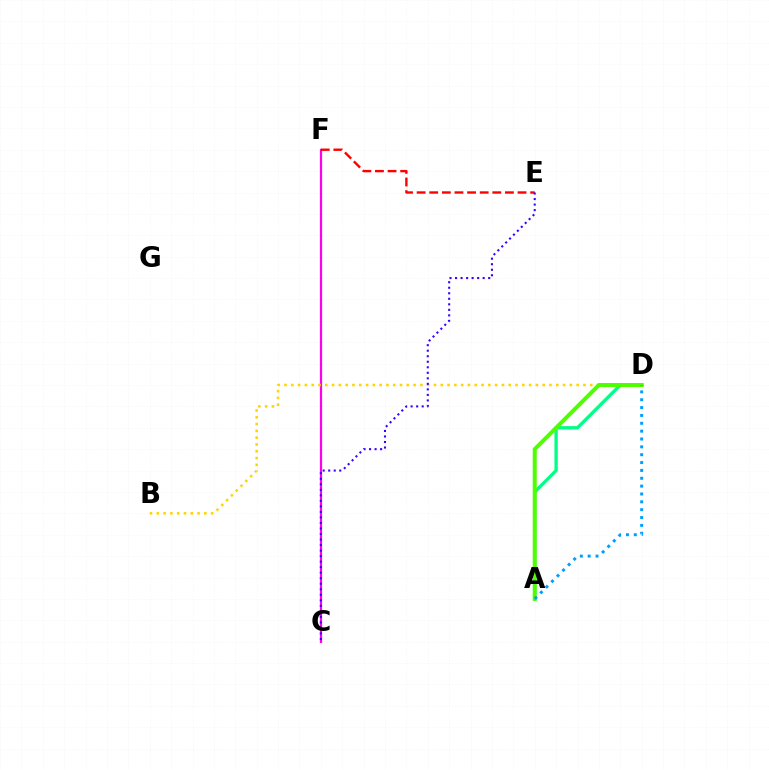{('C', 'F'): [{'color': '#ff00ed', 'line_style': 'solid', 'thickness': 1.59}], ('E', 'F'): [{'color': '#ff0000', 'line_style': 'dashed', 'thickness': 1.71}], ('A', 'D'): [{'color': '#00ff86', 'line_style': 'solid', 'thickness': 2.39}, {'color': '#4fff00', 'line_style': 'solid', 'thickness': 2.88}, {'color': '#009eff', 'line_style': 'dotted', 'thickness': 2.13}], ('B', 'D'): [{'color': '#ffd500', 'line_style': 'dotted', 'thickness': 1.85}], ('C', 'E'): [{'color': '#3700ff', 'line_style': 'dotted', 'thickness': 1.5}]}